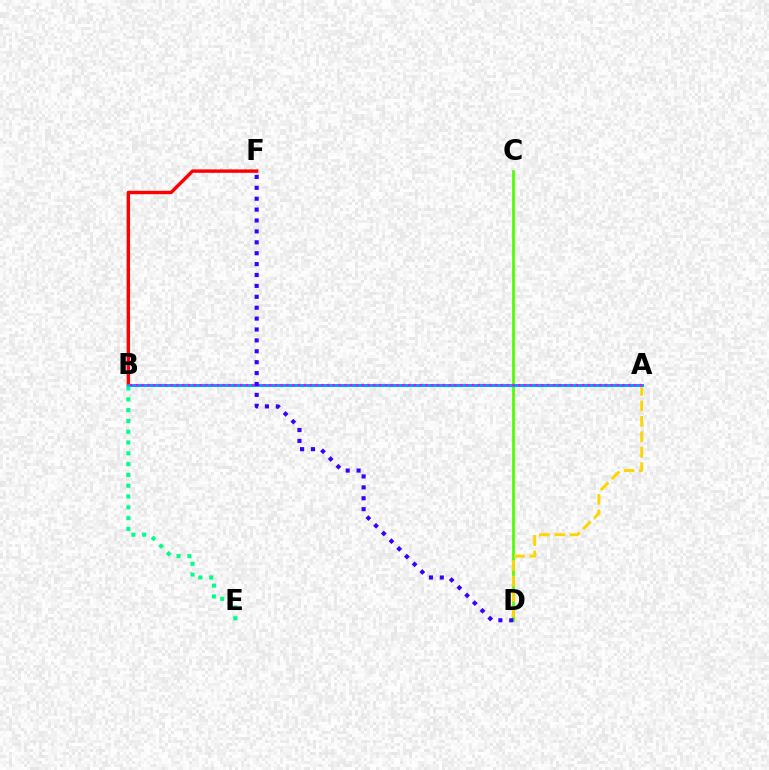{('C', 'D'): [{'color': '#4fff00', 'line_style': 'solid', 'thickness': 1.97}], ('B', 'F'): [{'color': '#ff0000', 'line_style': 'solid', 'thickness': 2.46}], ('A', 'D'): [{'color': '#ffd500', 'line_style': 'dashed', 'thickness': 2.1}], ('A', 'B'): [{'color': '#009eff', 'line_style': 'solid', 'thickness': 2.15}, {'color': '#ff00ed', 'line_style': 'dotted', 'thickness': 1.57}], ('D', 'F'): [{'color': '#3700ff', 'line_style': 'dotted', 'thickness': 2.96}], ('B', 'E'): [{'color': '#00ff86', 'line_style': 'dotted', 'thickness': 2.94}]}